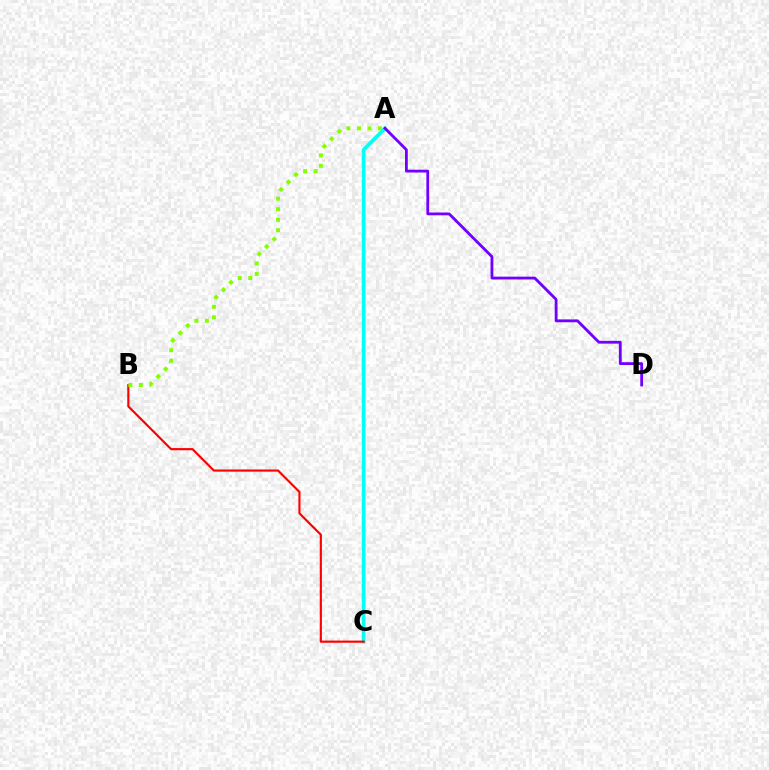{('A', 'C'): [{'color': '#00fff6', 'line_style': 'solid', 'thickness': 2.64}], ('B', 'C'): [{'color': '#ff0000', 'line_style': 'solid', 'thickness': 1.55}], ('A', 'B'): [{'color': '#84ff00', 'line_style': 'dotted', 'thickness': 2.86}], ('A', 'D'): [{'color': '#7200ff', 'line_style': 'solid', 'thickness': 2.02}]}